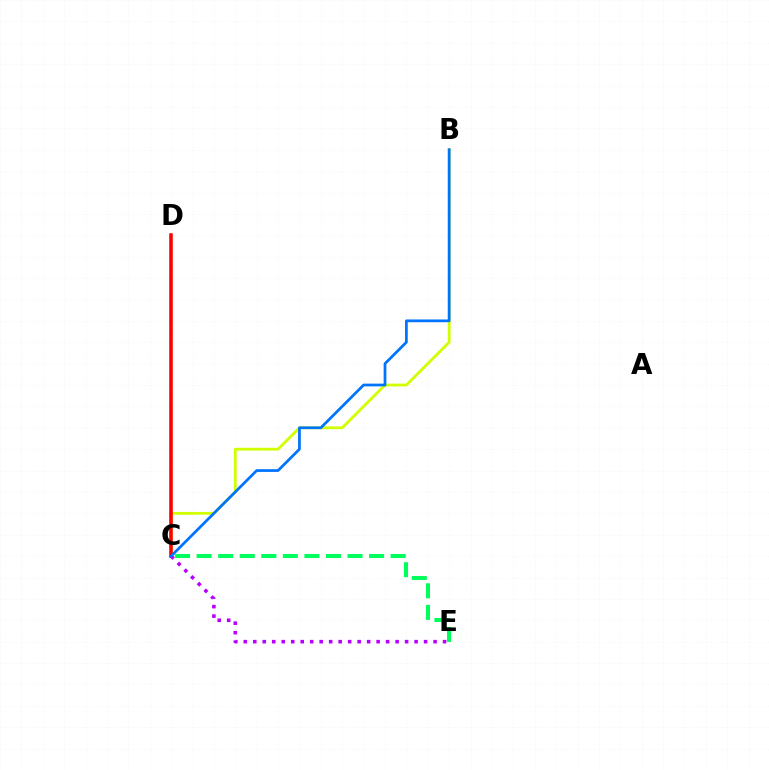{('B', 'C'): [{'color': '#d1ff00', 'line_style': 'solid', 'thickness': 2.02}, {'color': '#0074ff', 'line_style': 'solid', 'thickness': 1.97}], ('C', 'D'): [{'color': '#ff0000', 'line_style': 'solid', 'thickness': 2.57}], ('C', 'E'): [{'color': '#b900ff', 'line_style': 'dotted', 'thickness': 2.58}, {'color': '#00ff5c', 'line_style': 'dashed', 'thickness': 2.93}]}